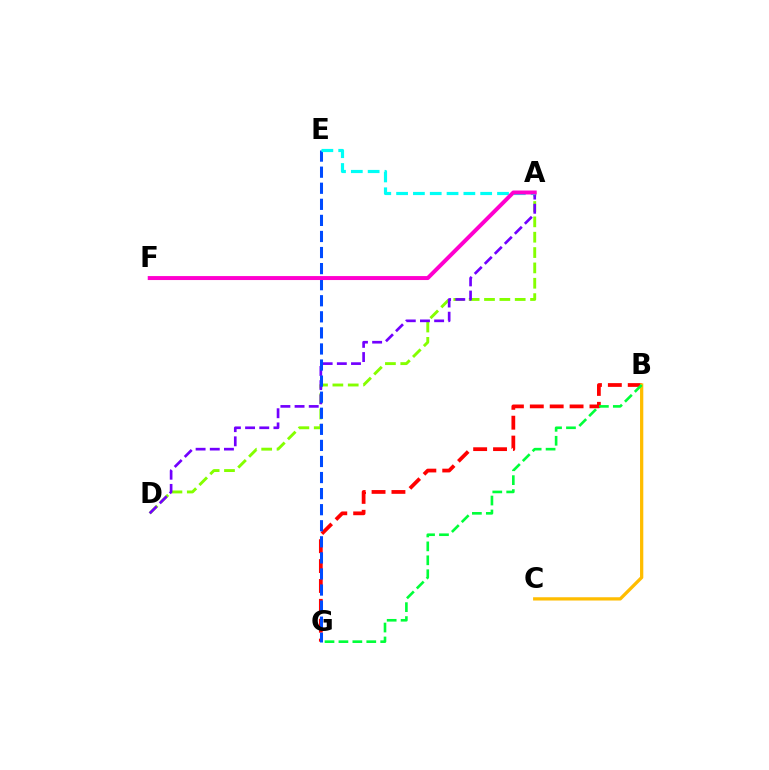{('A', 'D'): [{'color': '#84ff00', 'line_style': 'dashed', 'thickness': 2.09}, {'color': '#7200ff', 'line_style': 'dashed', 'thickness': 1.93}], ('B', 'G'): [{'color': '#ff0000', 'line_style': 'dashed', 'thickness': 2.7}, {'color': '#00ff39', 'line_style': 'dashed', 'thickness': 1.89}], ('B', 'C'): [{'color': '#ffbd00', 'line_style': 'solid', 'thickness': 2.35}], ('E', 'G'): [{'color': '#004bff', 'line_style': 'dashed', 'thickness': 2.18}], ('A', 'E'): [{'color': '#00fff6', 'line_style': 'dashed', 'thickness': 2.28}], ('A', 'F'): [{'color': '#ff00cf', 'line_style': 'solid', 'thickness': 2.86}]}